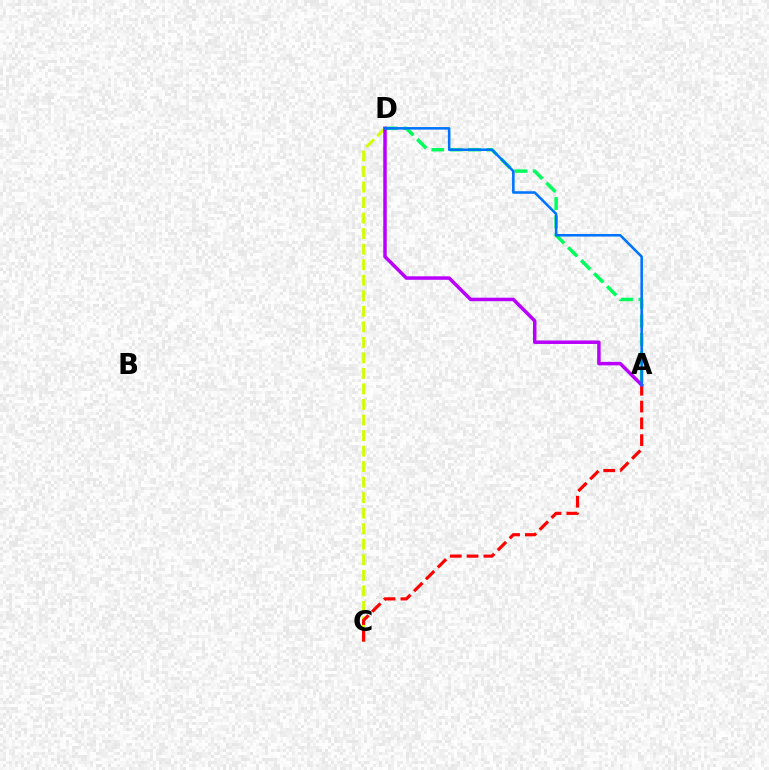{('C', 'D'): [{'color': '#d1ff00', 'line_style': 'dashed', 'thickness': 2.11}], ('A', 'C'): [{'color': '#ff0000', 'line_style': 'dashed', 'thickness': 2.28}], ('A', 'D'): [{'color': '#00ff5c', 'line_style': 'dashed', 'thickness': 2.5}, {'color': '#b900ff', 'line_style': 'solid', 'thickness': 2.51}, {'color': '#0074ff', 'line_style': 'solid', 'thickness': 1.84}]}